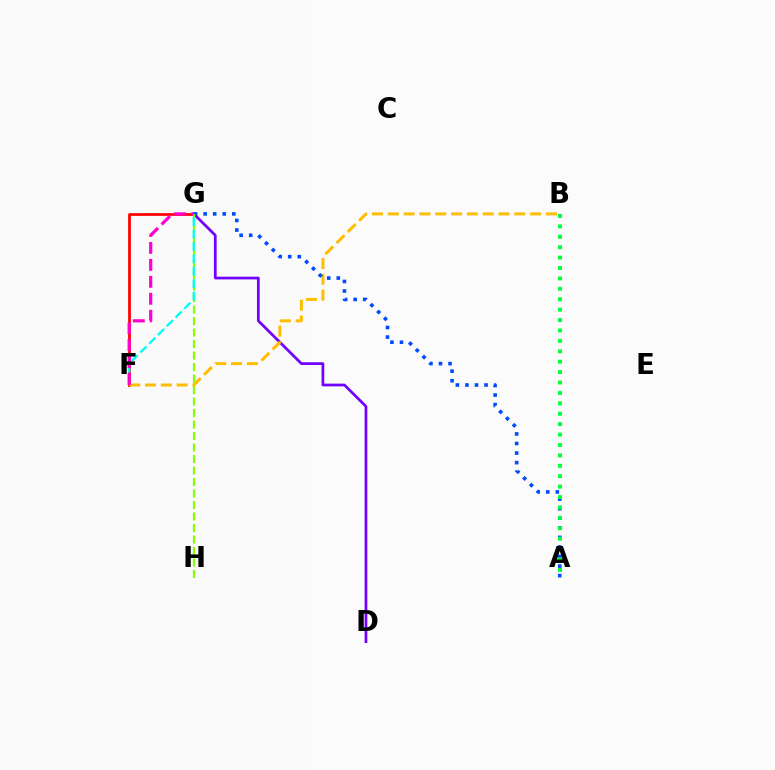{('F', 'G'): [{'color': '#ff0000', 'line_style': 'solid', 'thickness': 1.98}, {'color': '#00fff6', 'line_style': 'dashed', 'thickness': 1.68}, {'color': '#ff00cf', 'line_style': 'dashed', 'thickness': 2.31}], ('D', 'G'): [{'color': '#7200ff', 'line_style': 'solid', 'thickness': 1.97}], ('B', 'F'): [{'color': '#ffbd00', 'line_style': 'dashed', 'thickness': 2.15}], ('A', 'G'): [{'color': '#004bff', 'line_style': 'dotted', 'thickness': 2.6}], ('G', 'H'): [{'color': '#84ff00', 'line_style': 'dashed', 'thickness': 1.56}], ('A', 'B'): [{'color': '#00ff39', 'line_style': 'dotted', 'thickness': 2.83}]}